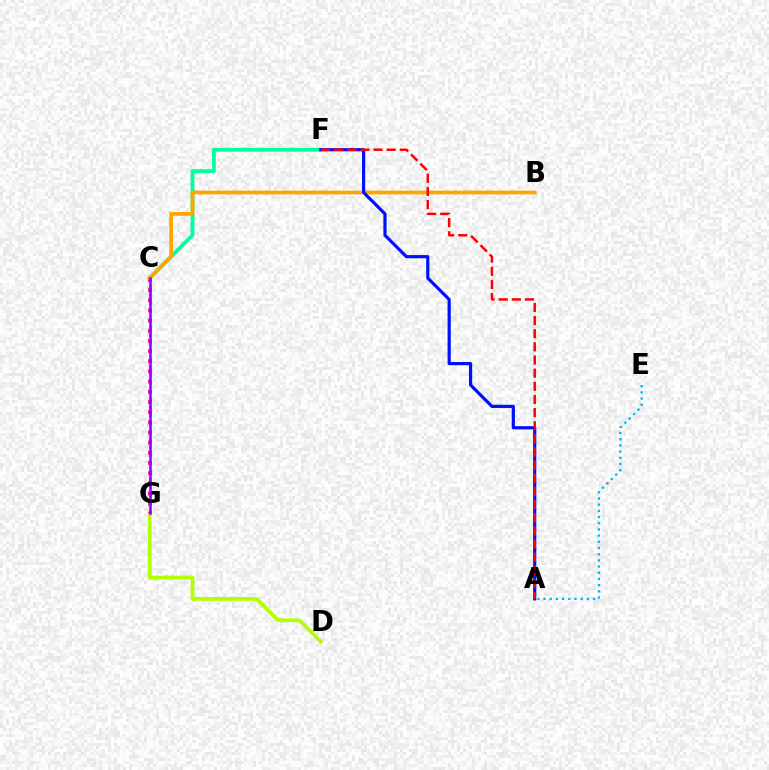{('C', 'F'): [{'color': '#00ff9d', 'line_style': 'solid', 'thickness': 2.75}], ('D', 'G'): [{'color': '#b3ff00', 'line_style': 'solid', 'thickness': 2.71}], ('C', 'G'): [{'color': '#08ff00', 'line_style': 'dotted', 'thickness': 2.18}, {'color': '#ff00bd', 'line_style': 'dotted', 'thickness': 2.76}, {'color': '#9b00ff', 'line_style': 'solid', 'thickness': 1.83}], ('B', 'C'): [{'color': '#ffa500', 'line_style': 'solid', 'thickness': 2.7}], ('A', 'F'): [{'color': '#0010ff', 'line_style': 'solid', 'thickness': 2.29}, {'color': '#ff0000', 'line_style': 'dashed', 'thickness': 1.79}], ('A', 'E'): [{'color': '#00b5ff', 'line_style': 'dotted', 'thickness': 1.68}]}